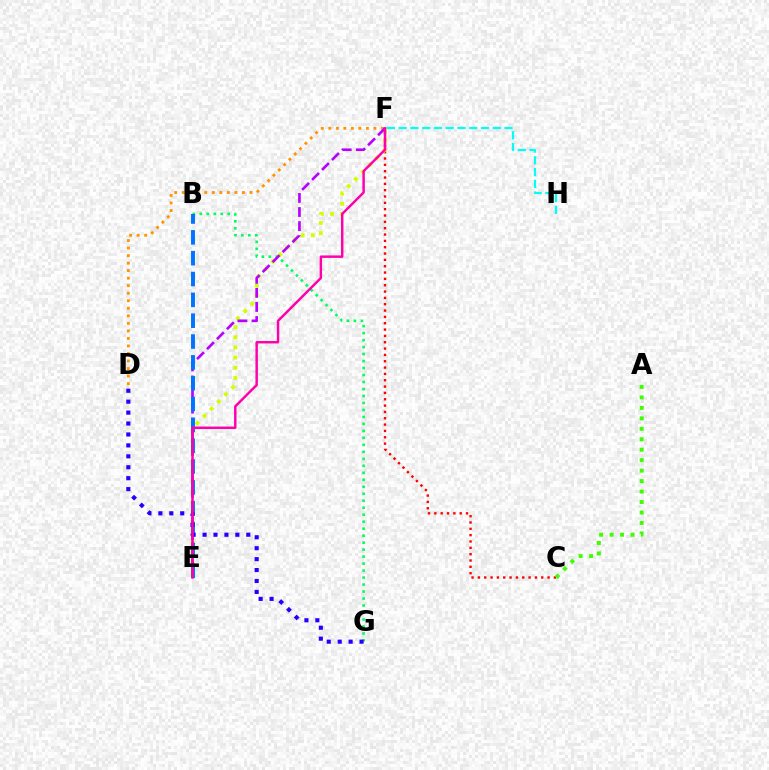{('C', 'F'): [{'color': '#ff0000', 'line_style': 'dotted', 'thickness': 1.72}], ('A', 'C'): [{'color': '#3dff00', 'line_style': 'dotted', 'thickness': 2.84}], ('D', 'F'): [{'color': '#ff9400', 'line_style': 'dotted', 'thickness': 2.05}], ('F', 'H'): [{'color': '#00fff6', 'line_style': 'dashed', 'thickness': 1.6}], ('E', 'F'): [{'color': '#d1ff00', 'line_style': 'dotted', 'thickness': 2.76}, {'color': '#b900ff', 'line_style': 'dashed', 'thickness': 1.91}, {'color': '#ff00ac', 'line_style': 'solid', 'thickness': 1.77}], ('B', 'G'): [{'color': '#00ff5c', 'line_style': 'dotted', 'thickness': 1.9}], ('B', 'E'): [{'color': '#0074ff', 'line_style': 'dashed', 'thickness': 2.83}], ('D', 'G'): [{'color': '#2500ff', 'line_style': 'dotted', 'thickness': 2.97}]}